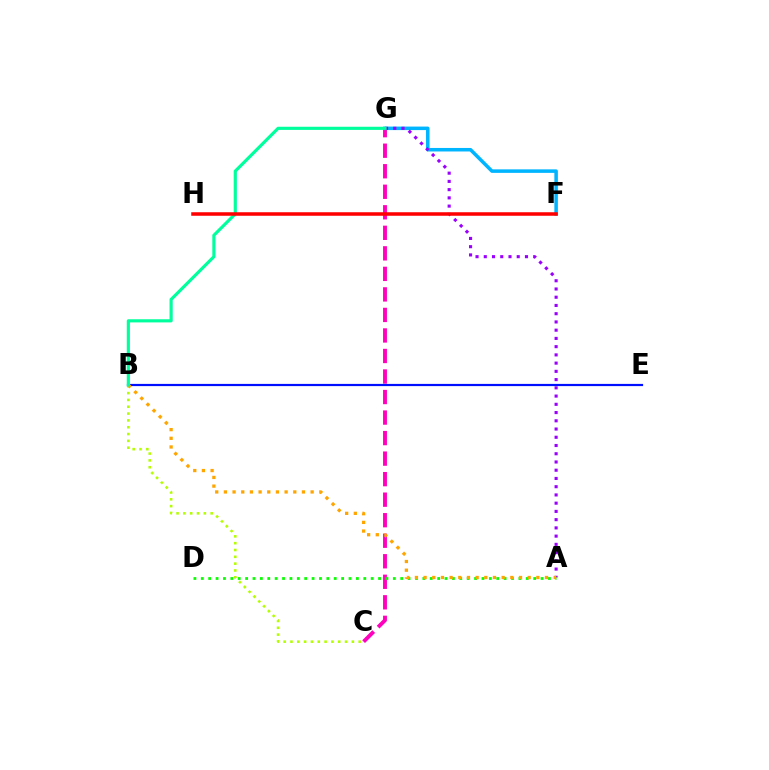{('C', 'G'): [{'color': '#ff00bd', 'line_style': 'dashed', 'thickness': 2.79}], ('B', 'E'): [{'color': '#0010ff', 'line_style': 'solid', 'thickness': 1.59}], ('B', 'C'): [{'color': '#b3ff00', 'line_style': 'dotted', 'thickness': 1.85}], ('F', 'G'): [{'color': '#00b5ff', 'line_style': 'solid', 'thickness': 2.53}], ('A', 'G'): [{'color': '#9b00ff', 'line_style': 'dotted', 'thickness': 2.24}], ('A', 'D'): [{'color': '#08ff00', 'line_style': 'dotted', 'thickness': 2.01}], ('A', 'B'): [{'color': '#ffa500', 'line_style': 'dotted', 'thickness': 2.36}], ('B', 'G'): [{'color': '#00ff9d', 'line_style': 'solid', 'thickness': 2.27}], ('F', 'H'): [{'color': '#ff0000', 'line_style': 'solid', 'thickness': 2.54}]}